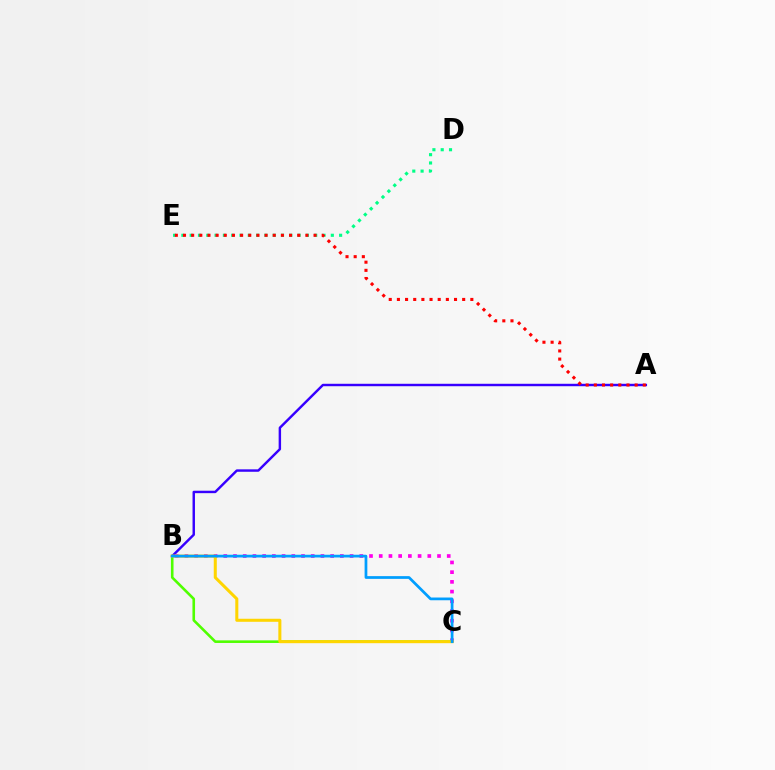{('A', 'B'): [{'color': '#3700ff', 'line_style': 'solid', 'thickness': 1.75}], ('B', 'C'): [{'color': '#ff00ed', 'line_style': 'dotted', 'thickness': 2.64}, {'color': '#4fff00', 'line_style': 'solid', 'thickness': 1.88}, {'color': '#ffd500', 'line_style': 'solid', 'thickness': 2.19}, {'color': '#009eff', 'line_style': 'solid', 'thickness': 1.97}], ('D', 'E'): [{'color': '#00ff86', 'line_style': 'dotted', 'thickness': 2.26}], ('A', 'E'): [{'color': '#ff0000', 'line_style': 'dotted', 'thickness': 2.22}]}